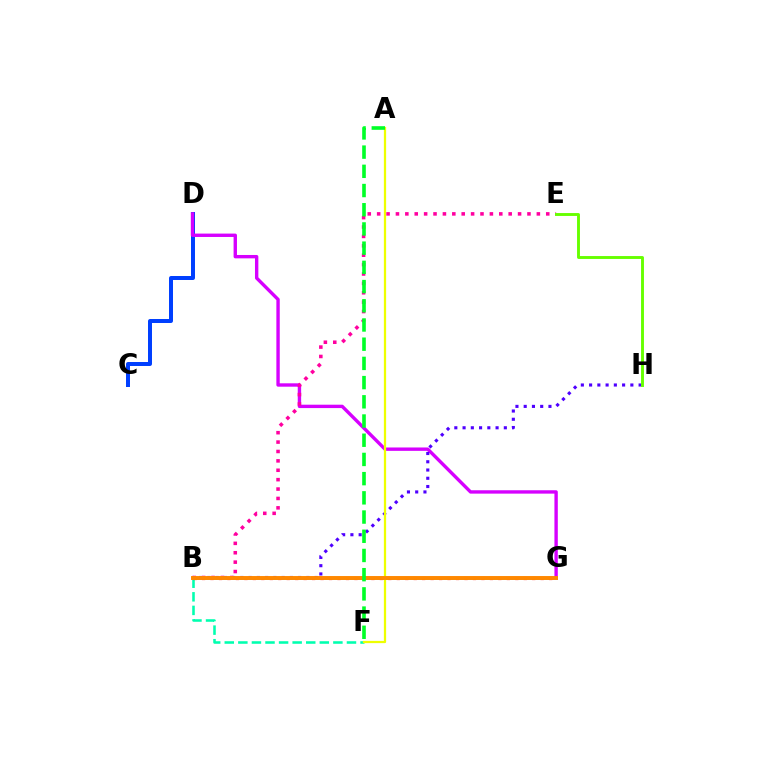{('B', 'G'): [{'color': '#00c7ff', 'line_style': 'solid', 'thickness': 2.02}, {'color': '#ff0000', 'line_style': 'dotted', 'thickness': 2.3}, {'color': '#ff8800', 'line_style': 'solid', 'thickness': 2.83}], ('C', 'D'): [{'color': '#003fff', 'line_style': 'solid', 'thickness': 2.87}], ('B', 'F'): [{'color': '#00ffaf', 'line_style': 'dashed', 'thickness': 1.84}], ('D', 'G'): [{'color': '#d600ff', 'line_style': 'solid', 'thickness': 2.43}], ('B', 'H'): [{'color': '#4f00ff', 'line_style': 'dotted', 'thickness': 2.24}], ('A', 'F'): [{'color': '#eeff00', 'line_style': 'solid', 'thickness': 1.62}, {'color': '#00ff27', 'line_style': 'dashed', 'thickness': 2.61}], ('B', 'E'): [{'color': '#ff00a0', 'line_style': 'dotted', 'thickness': 2.55}], ('E', 'H'): [{'color': '#66ff00', 'line_style': 'solid', 'thickness': 2.09}]}